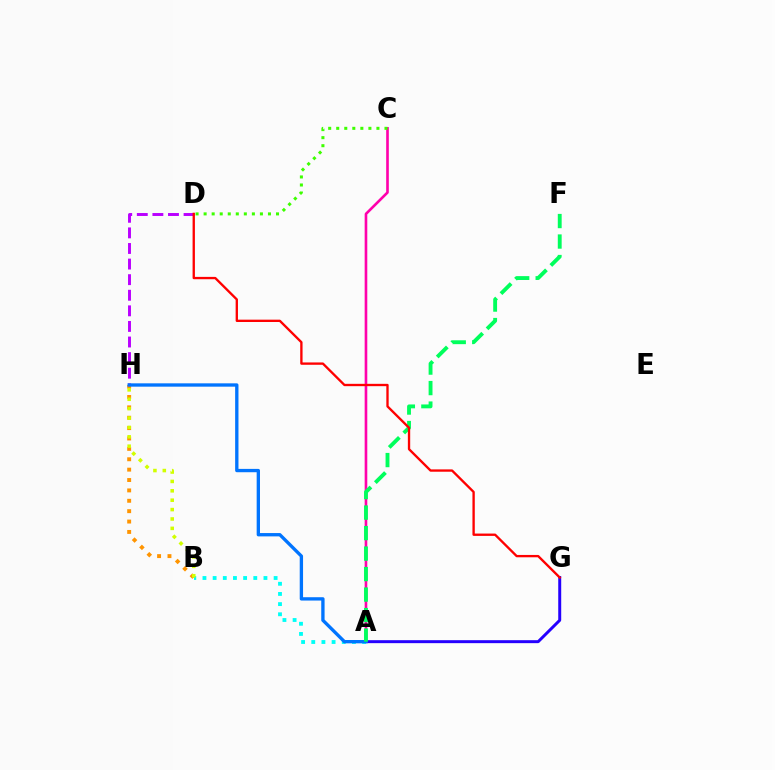{('A', 'G'): [{'color': '#2500ff', 'line_style': 'solid', 'thickness': 2.14}], ('A', 'C'): [{'color': '#ff00ac', 'line_style': 'solid', 'thickness': 1.9}], ('A', 'B'): [{'color': '#00fff6', 'line_style': 'dotted', 'thickness': 2.76}], ('B', 'H'): [{'color': '#ff9400', 'line_style': 'dotted', 'thickness': 2.82}, {'color': '#d1ff00', 'line_style': 'dotted', 'thickness': 2.55}], ('D', 'H'): [{'color': '#b900ff', 'line_style': 'dashed', 'thickness': 2.12}], ('A', 'H'): [{'color': '#0074ff', 'line_style': 'solid', 'thickness': 2.4}], ('A', 'F'): [{'color': '#00ff5c', 'line_style': 'dashed', 'thickness': 2.78}], ('C', 'D'): [{'color': '#3dff00', 'line_style': 'dotted', 'thickness': 2.19}], ('D', 'G'): [{'color': '#ff0000', 'line_style': 'solid', 'thickness': 1.68}]}